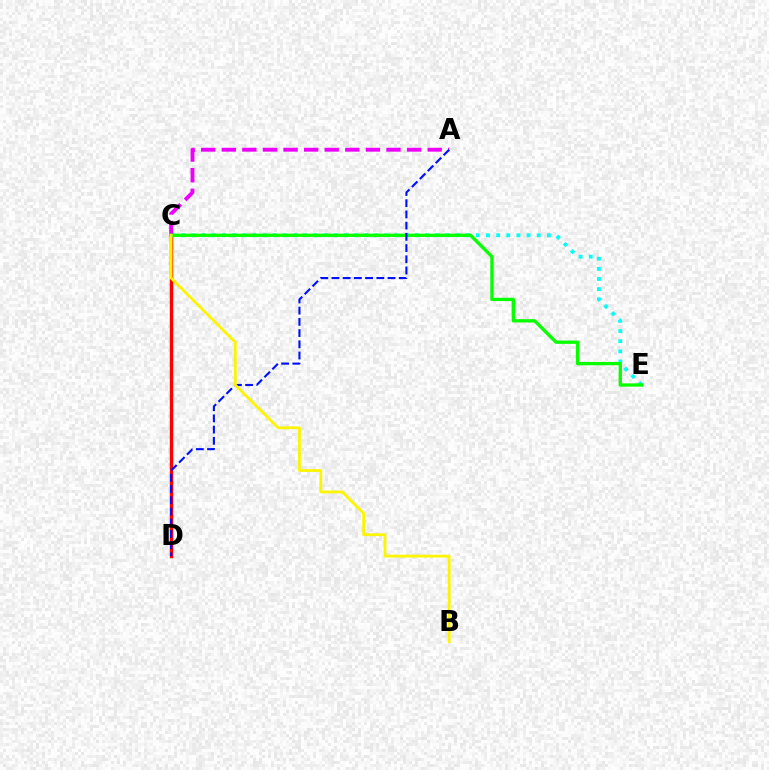{('C', 'D'): [{'color': '#ff0000', 'line_style': 'solid', 'thickness': 2.45}], ('C', 'E'): [{'color': '#00fff6', 'line_style': 'dotted', 'thickness': 2.76}, {'color': '#08ff00', 'line_style': 'solid', 'thickness': 2.38}], ('A', 'C'): [{'color': '#ee00ff', 'line_style': 'dashed', 'thickness': 2.8}], ('A', 'D'): [{'color': '#0010ff', 'line_style': 'dashed', 'thickness': 1.52}], ('B', 'C'): [{'color': '#fcf500', 'line_style': 'solid', 'thickness': 2.0}]}